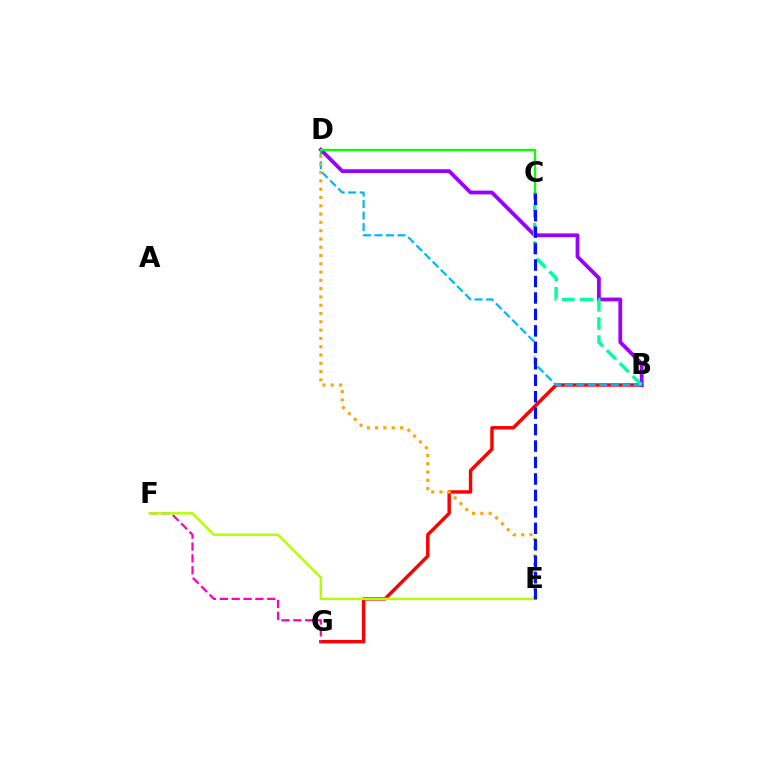{('B', 'G'): [{'color': '#ff0000', 'line_style': 'solid', 'thickness': 2.46}], ('B', 'D'): [{'color': '#9b00ff', 'line_style': 'solid', 'thickness': 2.74}, {'color': '#00b5ff', 'line_style': 'dashed', 'thickness': 1.56}], ('D', 'E'): [{'color': '#ffa500', 'line_style': 'dotted', 'thickness': 2.25}], ('B', 'C'): [{'color': '#00ff9d', 'line_style': 'dashed', 'thickness': 2.48}], ('F', 'G'): [{'color': '#ff00bd', 'line_style': 'dashed', 'thickness': 1.61}], ('C', 'D'): [{'color': '#08ff00', 'line_style': 'solid', 'thickness': 1.67}], ('E', 'F'): [{'color': '#b3ff00', 'line_style': 'solid', 'thickness': 1.77}], ('C', 'E'): [{'color': '#0010ff', 'line_style': 'dashed', 'thickness': 2.24}]}